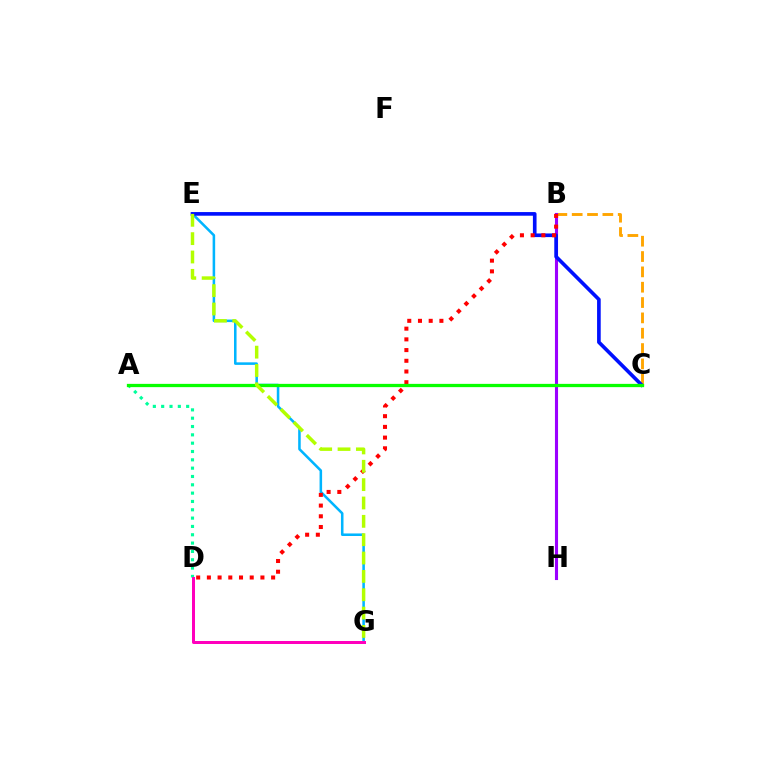{('B', 'C'): [{'color': '#ffa500', 'line_style': 'dashed', 'thickness': 2.08}], ('A', 'D'): [{'color': '#00ff9d', 'line_style': 'dotted', 'thickness': 2.26}], ('E', 'G'): [{'color': '#00b5ff', 'line_style': 'solid', 'thickness': 1.83}, {'color': '#b3ff00', 'line_style': 'dashed', 'thickness': 2.49}], ('B', 'H'): [{'color': '#9b00ff', 'line_style': 'solid', 'thickness': 2.23}], ('D', 'G'): [{'color': '#ff00bd', 'line_style': 'solid', 'thickness': 2.16}], ('C', 'E'): [{'color': '#0010ff', 'line_style': 'solid', 'thickness': 2.62}], ('B', 'D'): [{'color': '#ff0000', 'line_style': 'dotted', 'thickness': 2.91}], ('A', 'C'): [{'color': '#08ff00', 'line_style': 'solid', 'thickness': 2.36}]}